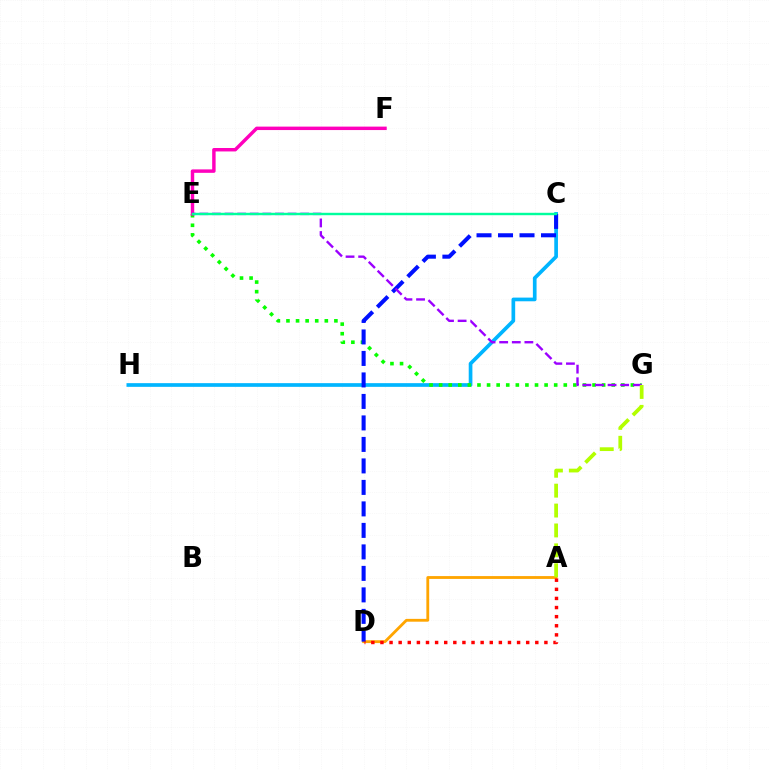{('C', 'H'): [{'color': '#00b5ff', 'line_style': 'solid', 'thickness': 2.65}], ('E', 'G'): [{'color': '#08ff00', 'line_style': 'dotted', 'thickness': 2.61}, {'color': '#9b00ff', 'line_style': 'dashed', 'thickness': 1.71}], ('A', 'D'): [{'color': '#ffa500', 'line_style': 'solid', 'thickness': 2.03}, {'color': '#ff0000', 'line_style': 'dotted', 'thickness': 2.47}], ('E', 'F'): [{'color': '#ff00bd', 'line_style': 'solid', 'thickness': 2.48}], ('C', 'D'): [{'color': '#0010ff', 'line_style': 'dashed', 'thickness': 2.92}], ('C', 'E'): [{'color': '#00ff9d', 'line_style': 'solid', 'thickness': 1.74}], ('A', 'G'): [{'color': '#b3ff00', 'line_style': 'dashed', 'thickness': 2.7}]}